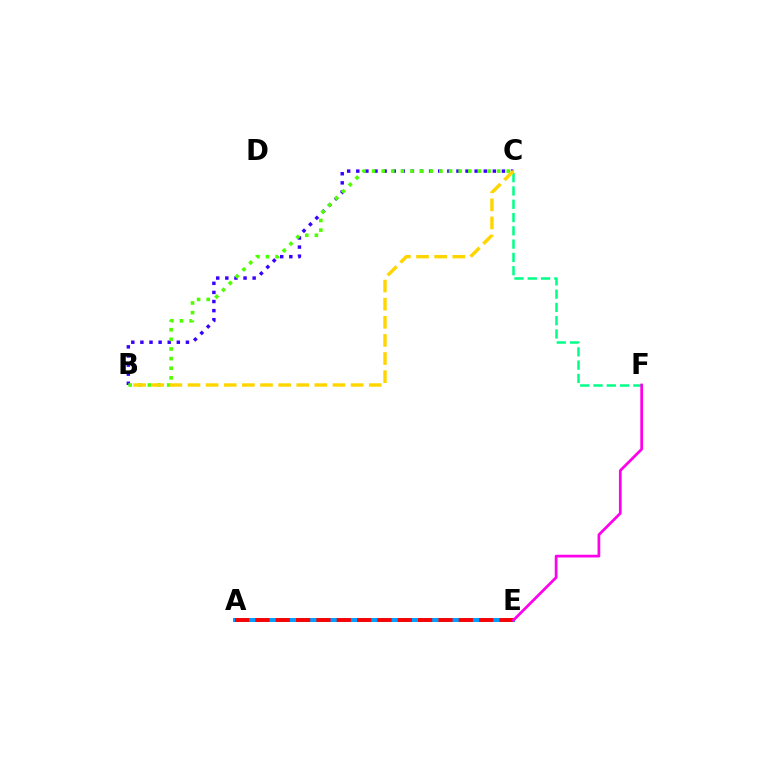{('A', 'E'): [{'color': '#009eff', 'line_style': 'solid', 'thickness': 2.88}, {'color': '#ff0000', 'line_style': 'dashed', 'thickness': 2.76}], ('C', 'F'): [{'color': '#00ff86', 'line_style': 'dashed', 'thickness': 1.81}], ('E', 'F'): [{'color': '#ff00ed', 'line_style': 'solid', 'thickness': 1.96}], ('B', 'C'): [{'color': '#3700ff', 'line_style': 'dotted', 'thickness': 2.47}, {'color': '#4fff00', 'line_style': 'dotted', 'thickness': 2.62}, {'color': '#ffd500', 'line_style': 'dashed', 'thickness': 2.46}]}